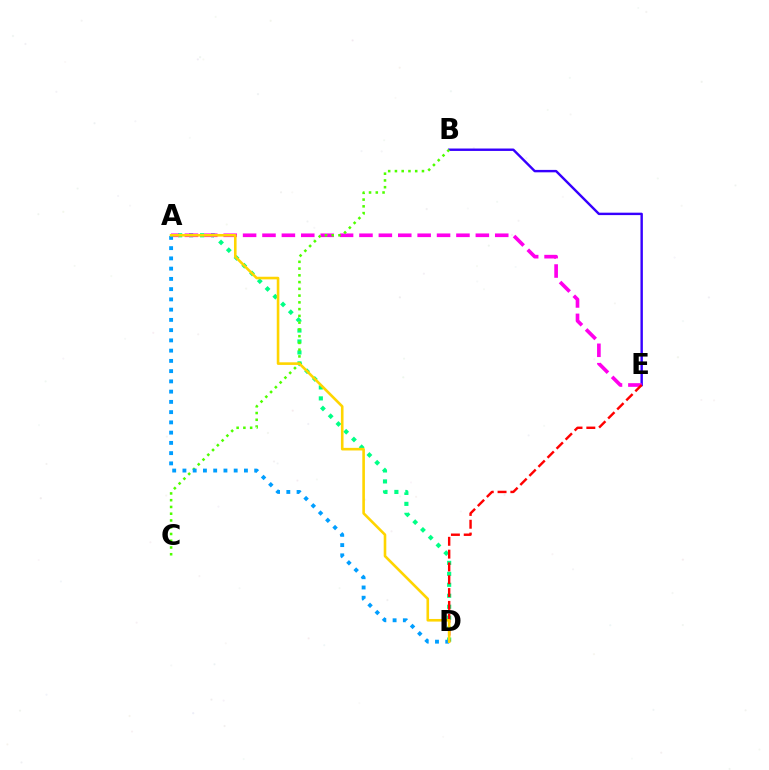{('B', 'E'): [{'color': '#3700ff', 'line_style': 'solid', 'thickness': 1.74}], ('A', 'D'): [{'color': '#00ff86', 'line_style': 'dotted', 'thickness': 2.98}, {'color': '#009eff', 'line_style': 'dotted', 'thickness': 2.78}, {'color': '#ffd500', 'line_style': 'solid', 'thickness': 1.88}], ('A', 'E'): [{'color': '#ff00ed', 'line_style': 'dashed', 'thickness': 2.63}], ('D', 'E'): [{'color': '#ff0000', 'line_style': 'dashed', 'thickness': 1.74}], ('B', 'C'): [{'color': '#4fff00', 'line_style': 'dotted', 'thickness': 1.84}]}